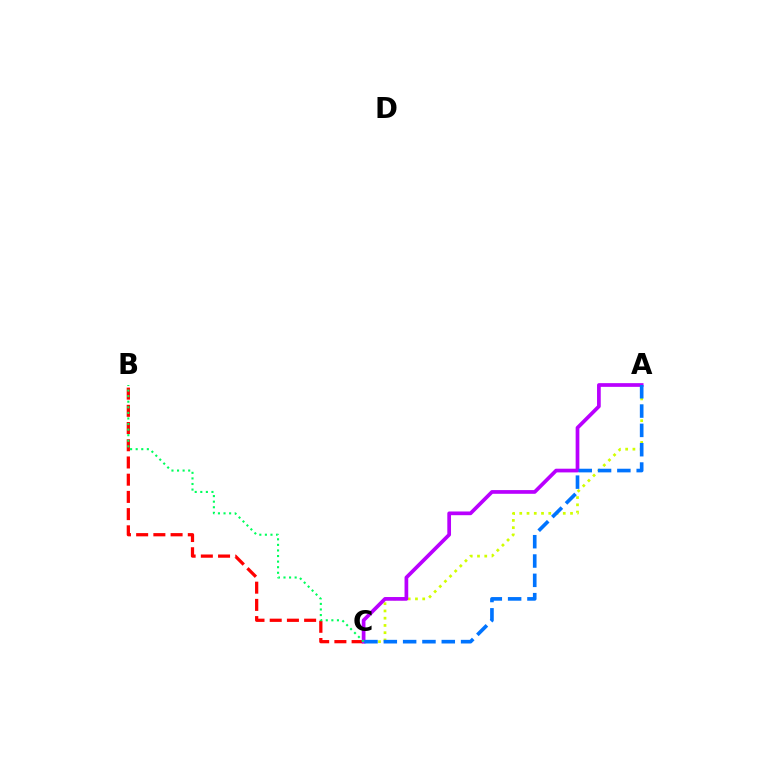{('A', 'C'): [{'color': '#d1ff00', 'line_style': 'dotted', 'thickness': 1.97}, {'color': '#b900ff', 'line_style': 'solid', 'thickness': 2.67}, {'color': '#0074ff', 'line_style': 'dashed', 'thickness': 2.62}], ('B', 'C'): [{'color': '#ff0000', 'line_style': 'dashed', 'thickness': 2.34}, {'color': '#00ff5c', 'line_style': 'dotted', 'thickness': 1.52}]}